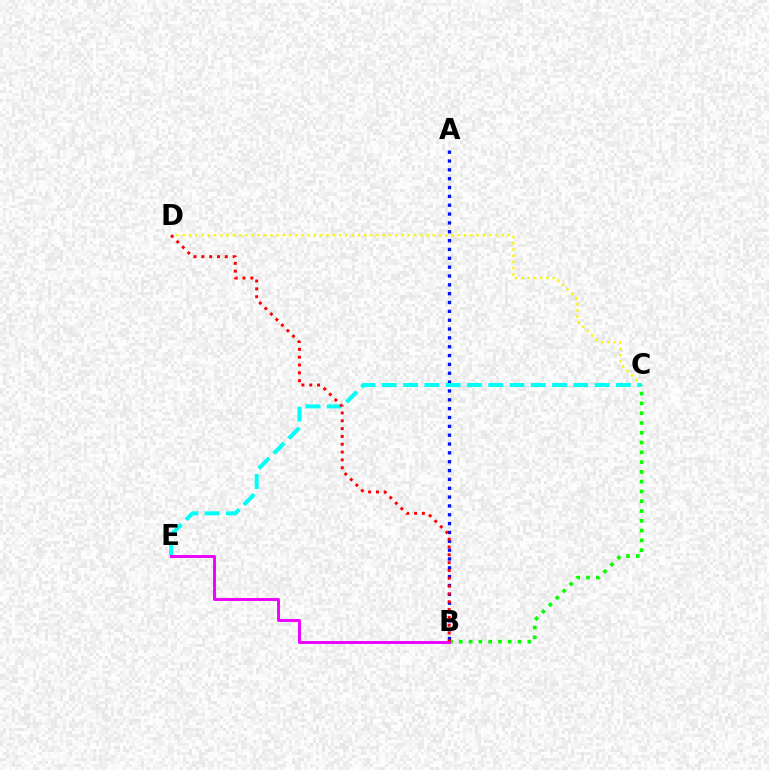{('C', 'D'): [{'color': '#fcf500', 'line_style': 'dotted', 'thickness': 1.7}], ('B', 'C'): [{'color': '#08ff00', 'line_style': 'dotted', 'thickness': 2.66}], ('A', 'B'): [{'color': '#0010ff', 'line_style': 'dotted', 'thickness': 2.4}], ('C', 'E'): [{'color': '#00fff6', 'line_style': 'dashed', 'thickness': 2.89}], ('B', 'E'): [{'color': '#ee00ff', 'line_style': 'solid', 'thickness': 2.1}], ('B', 'D'): [{'color': '#ff0000', 'line_style': 'dotted', 'thickness': 2.13}]}